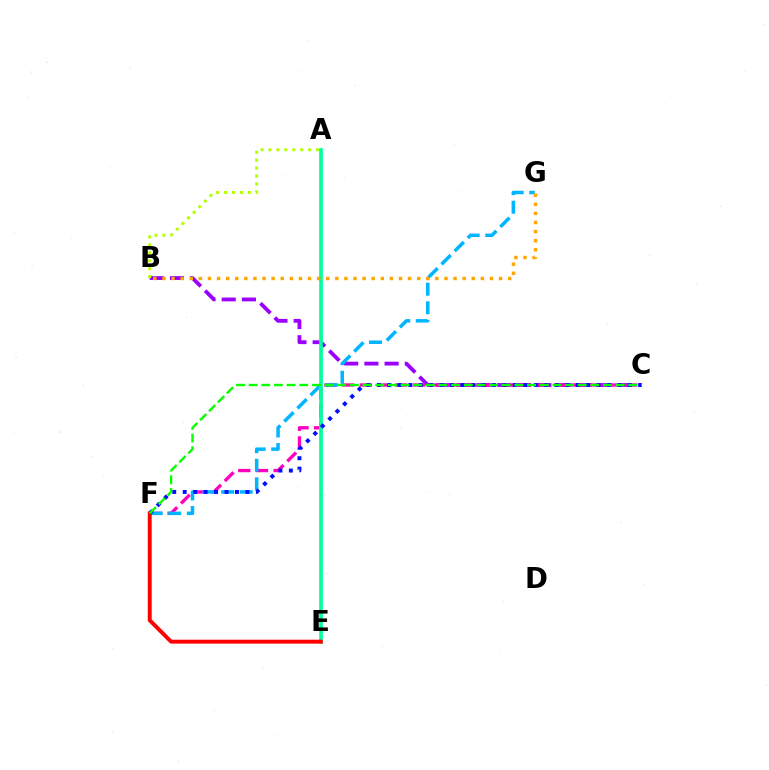{('B', 'C'): [{'color': '#9b00ff', 'line_style': 'dashed', 'thickness': 2.74}], ('C', 'F'): [{'color': '#ff00bd', 'line_style': 'dashed', 'thickness': 2.4}, {'color': '#0010ff', 'line_style': 'dotted', 'thickness': 2.84}, {'color': '#08ff00', 'line_style': 'dashed', 'thickness': 1.72}], ('F', 'G'): [{'color': '#00b5ff', 'line_style': 'dashed', 'thickness': 2.52}], ('A', 'E'): [{'color': '#00ff9d', 'line_style': 'solid', 'thickness': 2.63}], ('A', 'B'): [{'color': '#b3ff00', 'line_style': 'dotted', 'thickness': 2.15}], ('E', 'F'): [{'color': '#ff0000', 'line_style': 'solid', 'thickness': 2.82}], ('B', 'G'): [{'color': '#ffa500', 'line_style': 'dotted', 'thickness': 2.47}]}